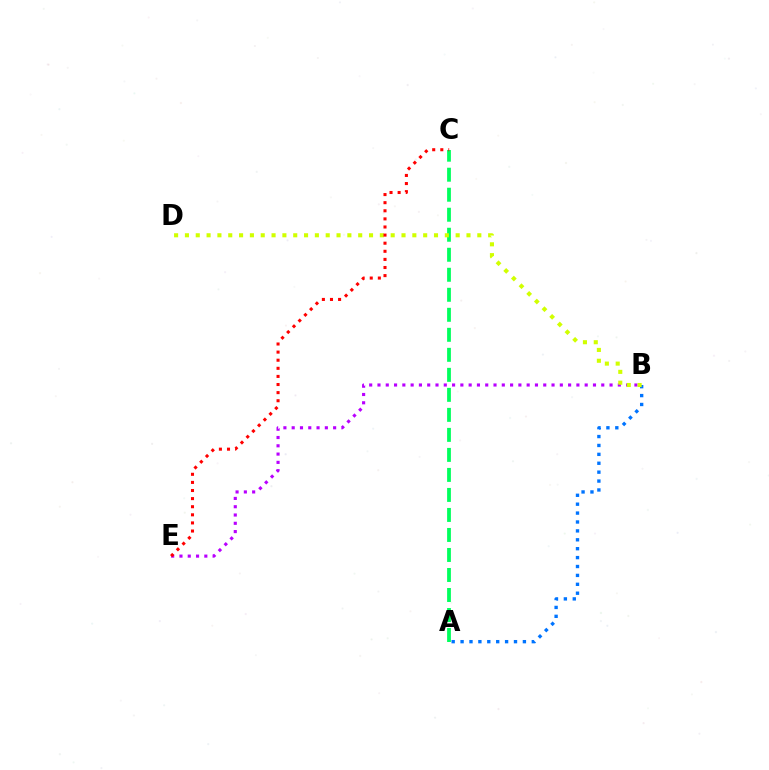{('A', 'B'): [{'color': '#0074ff', 'line_style': 'dotted', 'thickness': 2.42}], ('A', 'C'): [{'color': '#00ff5c', 'line_style': 'dashed', 'thickness': 2.72}], ('B', 'E'): [{'color': '#b900ff', 'line_style': 'dotted', 'thickness': 2.25}], ('B', 'D'): [{'color': '#d1ff00', 'line_style': 'dotted', 'thickness': 2.94}], ('C', 'E'): [{'color': '#ff0000', 'line_style': 'dotted', 'thickness': 2.2}]}